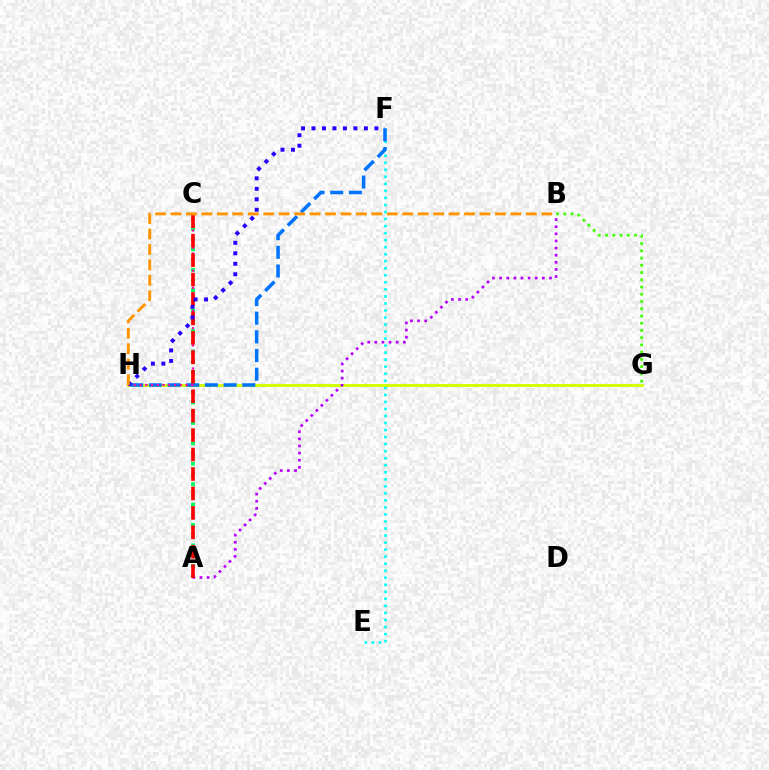{('A', 'C'): [{'color': '#00ff5c', 'line_style': 'dotted', 'thickness': 2.77}, {'color': '#ff0000', 'line_style': 'dashed', 'thickness': 2.64}], ('E', 'F'): [{'color': '#00fff6', 'line_style': 'dotted', 'thickness': 1.91}], ('G', 'H'): [{'color': '#d1ff00', 'line_style': 'solid', 'thickness': 2.09}], ('F', 'H'): [{'color': '#0074ff', 'line_style': 'dashed', 'thickness': 2.54}, {'color': '#2500ff', 'line_style': 'dotted', 'thickness': 2.85}], ('A', 'B'): [{'color': '#b900ff', 'line_style': 'dotted', 'thickness': 1.94}], ('C', 'H'): [{'color': '#ff00ac', 'line_style': 'dotted', 'thickness': 1.56}], ('B', 'H'): [{'color': '#ff9400', 'line_style': 'dashed', 'thickness': 2.1}], ('B', 'G'): [{'color': '#3dff00', 'line_style': 'dotted', 'thickness': 1.97}]}